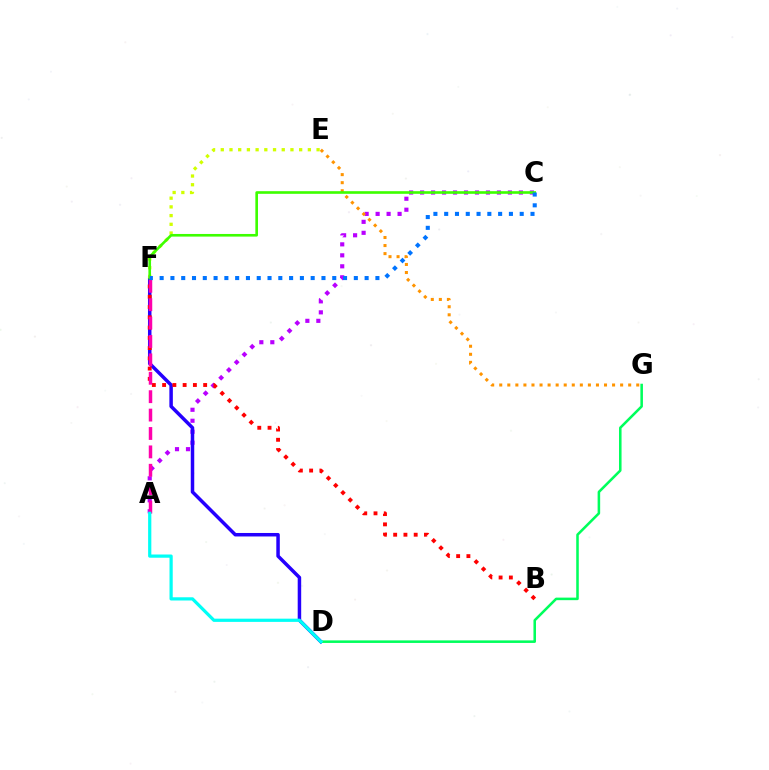{('A', 'C'): [{'color': '#b900ff', 'line_style': 'dotted', 'thickness': 2.98}], ('D', 'F'): [{'color': '#2500ff', 'line_style': 'solid', 'thickness': 2.51}], ('E', 'G'): [{'color': '#ff9400', 'line_style': 'dotted', 'thickness': 2.19}], ('B', 'F'): [{'color': '#ff0000', 'line_style': 'dotted', 'thickness': 2.79}], ('A', 'F'): [{'color': '#ff00ac', 'line_style': 'dashed', 'thickness': 2.5}], ('E', 'F'): [{'color': '#d1ff00', 'line_style': 'dotted', 'thickness': 2.37}], ('D', 'G'): [{'color': '#00ff5c', 'line_style': 'solid', 'thickness': 1.84}], ('C', 'F'): [{'color': '#3dff00', 'line_style': 'solid', 'thickness': 1.9}, {'color': '#0074ff', 'line_style': 'dotted', 'thickness': 2.93}], ('A', 'D'): [{'color': '#00fff6', 'line_style': 'solid', 'thickness': 2.32}]}